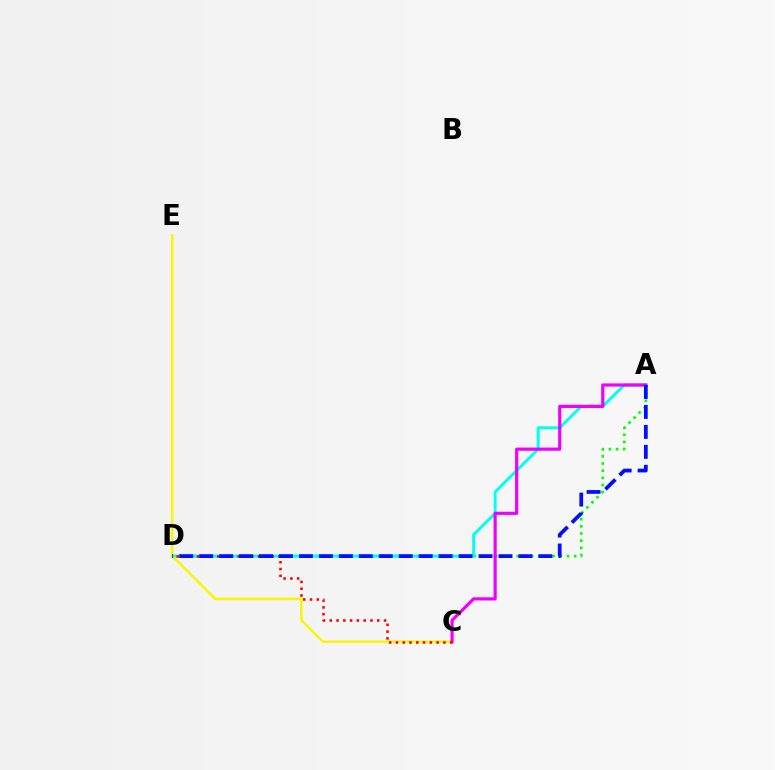{('A', 'D'): [{'color': '#08ff00', 'line_style': 'dotted', 'thickness': 1.95}, {'color': '#00fff6', 'line_style': 'solid', 'thickness': 2.11}, {'color': '#0010ff', 'line_style': 'dashed', 'thickness': 2.71}], ('C', 'E'): [{'color': '#fcf500', 'line_style': 'solid', 'thickness': 1.77}], ('A', 'C'): [{'color': '#ee00ff', 'line_style': 'solid', 'thickness': 2.29}], ('C', 'D'): [{'color': '#ff0000', 'line_style': 'dotted', 'thickness': 1.84}]}